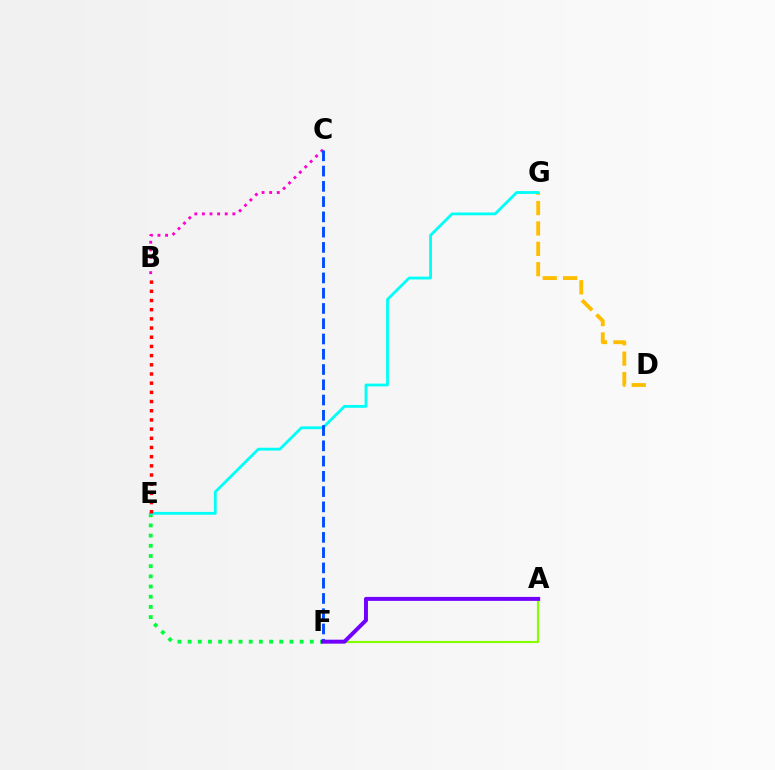{('B', 'C'): [{'color': '#ff00cf', 'line_style': 'dotted', 'thickness': 2.07}], ('E', 'F'): [{'color': '#00ff39', 'line_style': 'dotted', 'thickness': 2.77}], ('D', 'G'): [{'color': '#ffbd00', 'line_style': 'dashed', 'thickness': 2.77}], ('E', 'G'): [{'color': '#00fff6', 'line_style': 'solid', 'thickness': 2.03}], ('C', 'F'): [{'color': '#004bff', 'line_style': 'dashed', 'thickness': 2.07}], ('A', 'F'): [{'color': '#84ff00', 'line_style': 'solid', 'thickness': 1.56}, {'color': '#7200ff', 'line_style': 'solid', 'thickness': 2.85}], ('B', 'E'): [{'color': '#ff0000', 'line_style': 'dotted', 'thickness': 2.5}]}